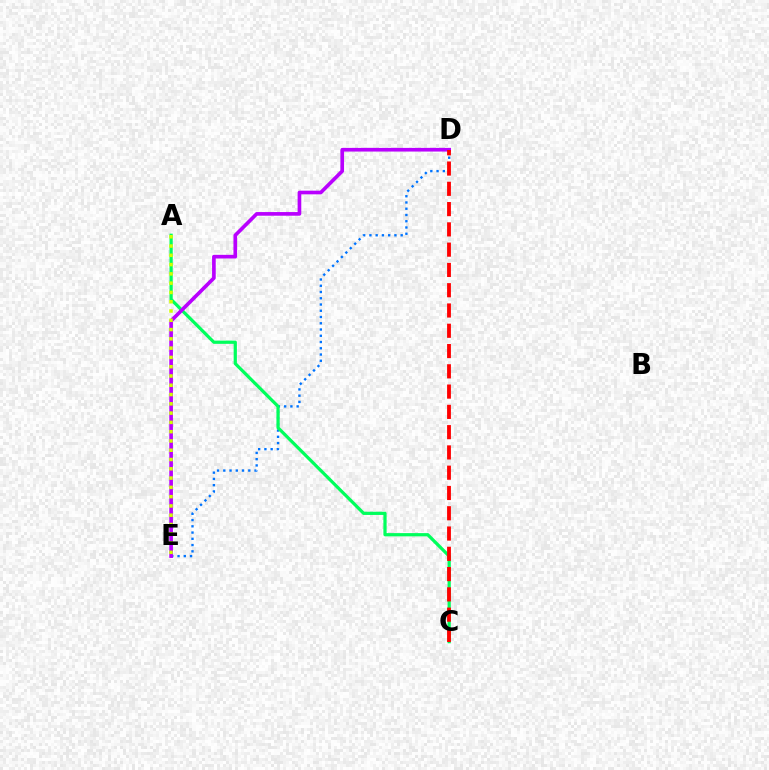{('D', 'E'): [{'color': '#0074ff', 'line_style': 'dotted', 'thickness': 1.7}, {'color': '#b900ff', 'line_style': 'solid', 'thickness': 2.63}], ('A', 'C'): [{'color': '#00ff5c', 'line_style': 'solid', 'thickness': 2.32}], ('A', 'E'): [{'color': '#d1ff00', 'line_style': 'dotted', 'thickness': 2.52}], ('C', 'D'): [{'color': '#ff0000', 'line_style': 'dashed', 'thickness': 2.75}]}